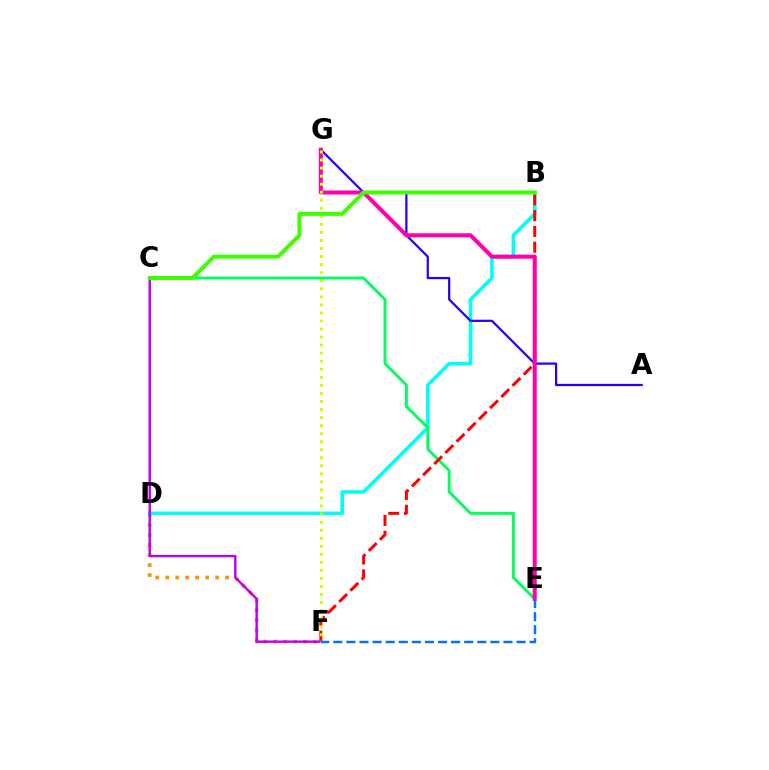{('D', 'F'): [{'color': '#ff9400', 'line_style': 'dotted', 'thickness': 2.71}], ('B', 'D'): [{'color': '#00fff6', 'line_style': 'solid', 'thickness': 2.58}], ('C', 'E'): [{'color': '#00ff5c', 'line_style': 'solid', 'thickness': 2.1}], ('B', 'F'): [{'color': '#ff0000', 'line_style': 'dashed', 'thickness': 2.15}], ('C', 'F'): [{'color': '#b900ff', 'line_style': 'solid', 'thickness': 1.74}], ('A', 'G'): [{'color': '#2500ff', 'line_style': 'solid', 'thickness': 1.61}], ('E', 'G'): [{'color': '#ff00ac', 'line_style': 'solid', 'thickness': 2.9}], ('F', 'G'): [{'color': '#d1ff00', 'line_style': 'dotted', 'thickness': 2.19}], ('B', 'C'): [{'color': '#3dff00', 'line_style': 'solid', 'thickness': 2.86}], ('E', 'F'): [{'color': '#0074ff', 'line_style': 'dashed', 'thickness': 1.78}]}